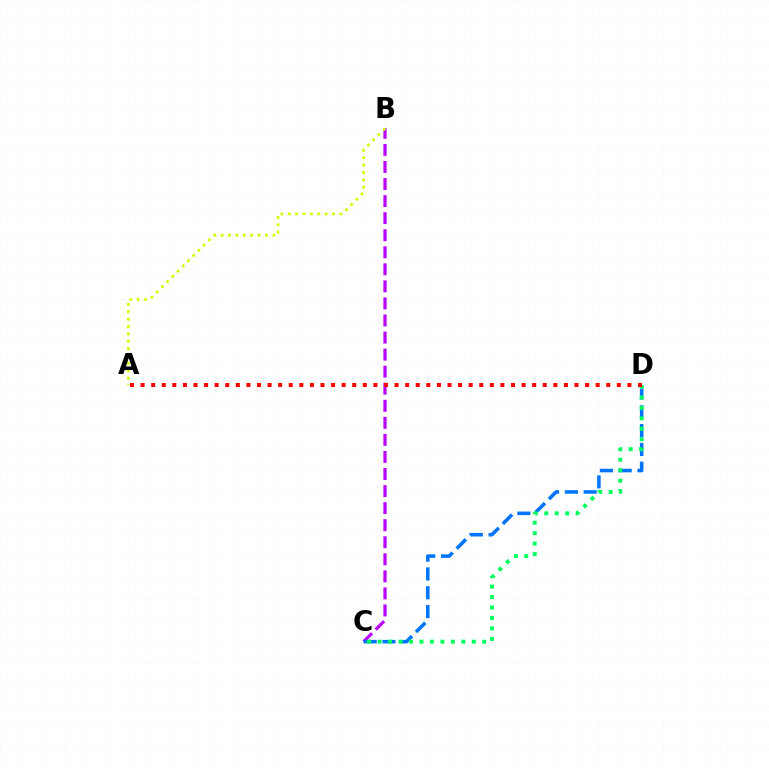{('B', 'C'): [{'color': '#b900ff', 'line_style': 'dashed', 'thickness': 2.32}], ('C', 'D'): [{'color': '#0074ff', 'line_style': 'dashed', 'thickness': 2.55}, {'color': '#00ff5c', 'line_style': 'dotted', 'thickness': 2.84}], ('A', 'B'): [{'color': '#d1ff00', 'line_style': 'dotted', 'thickness': 2.0}], ('A', 'D'): [{'color': '#ff0000', 'line_style': 'dotted', 'thickness': 2.88}]}